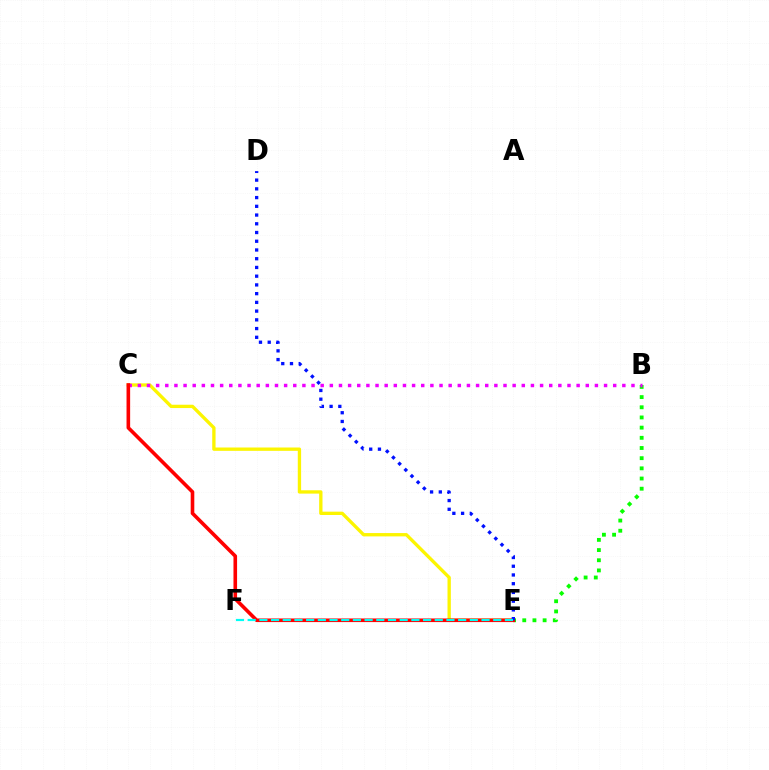{('C', 'E'): [{'color': '#fcf500', 'line_style': 'solid', 'thickness': 2.4}, {'color': '#ff0000', 'line_style': 'solid', 'thickness': 2.6}], ('B', 'E'): [{'color': '#08ff00', 'line_style': 'dotted', 'thickness': 2.77}], ('B', 'C'): [{'color': '#ee00ff', 'line_style': 'dotted', 'thickness': 2.48}], ('D', 'E'): [{'color': '#0010ff', 'line_style': 'dotted', 'thickness': 2.37}], ('E', 'F'): [{'color': '#00fff6', 'line_style': 'dashed', 'thickness': 1.59}]}